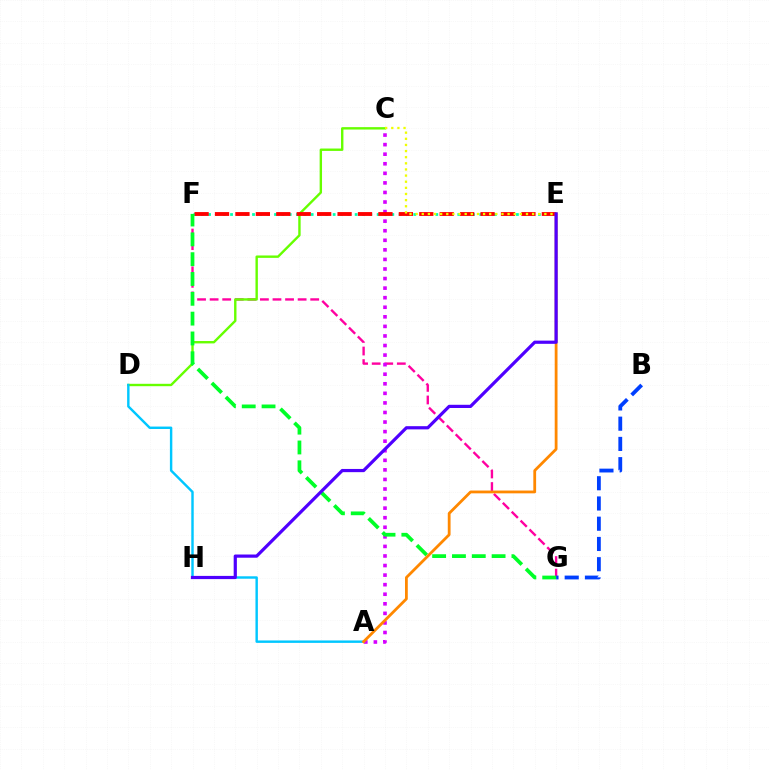{('E', 'F'): [{'color': '#00ffaf', 'line_style': 'dotted', 'thickness': 1.99}, {'color': '#ff0000', 'line_style': 'dashed', 'thickness': 2.78}], ('F', 'G'): [{'color': '#ff00a0', 'line_style': 'dashed', 'thickness': 1.71}, {'color': '#00ff27', 'line_style': 'dashed', 'thickness': 2.69}], ('B', 'G'): [{'color': '#003fff', 'line_style': 'dashed', 'thickness': 2.75}], ('C', 'D'): [{'color': '#66ff00', 'line_style': 'solid', 'thickness': 1.72}], ('A', 'C'): [{'color': '#d600ff', 'line_style': 'dotted', 'thickness': 2.6}], ('A', 'D'): [{'color': '#00c7ff', 'line_style': 'solid', 'thickness': 1.75}], ('A', 'E'): [{'color': '#ff8800', 'line_style': 'solid', 'thickness': 2.01}], ('E', 'H'): [{'color': '#4f00ff', 'line_style': 'solid', 'thickness': 2.31}], ('C', 'E'): [{'color': '#eeff00', 'line_style': 'dotted', 'thickness': 1.67}]}